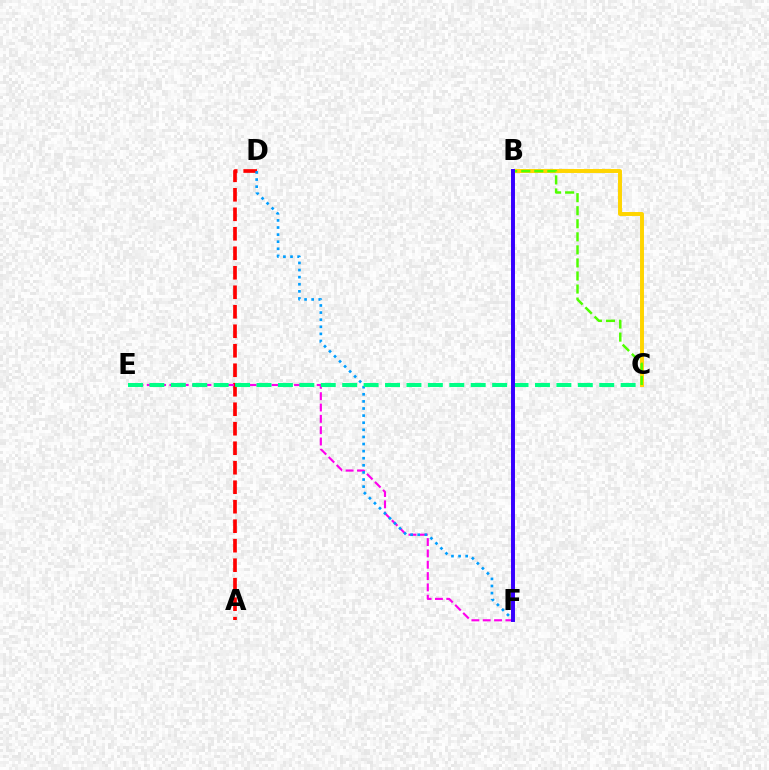{('A', 'D'): [{'color': '#ff0000', 'line_style': 'dashed', 'thickness': 2.65}], ('B', 'C'): [{'color': '#ffd500', 'line_style': 'solid', 'thickness': 2.84}, {'color': '#4fff00', 'line_style': 'dashed', 'thickness': 1.77}], ('E', 'F'): [{'color': '#ff00ed', 'line_style': 'dashed', 'thickness': 1.54}], ('D', 'F'): [{'color': '#009eff', 'line_style': 'dotted', 'thickness': 1.93}], ('C', 'E'): [{'color': '#00ff86', 'line_style': 'dashed', 'thickness': 2.91}], ('B', 'F'): [{'color': '#3700ff', 'line_style': 'solid', 'thickness': 2.84}]}